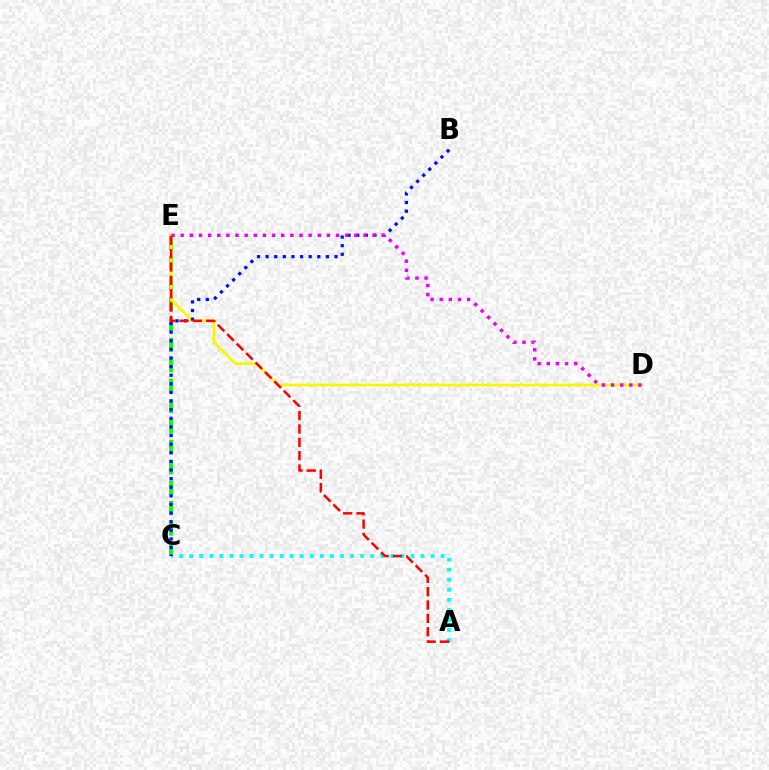{('A', 'C'): [{'color': '#00fff6', 'line_style': 'dotted', 'thickness': 2.73}], ('C', 'E'): [{'color': '#08ff00', 'line_style': 'dashed', 'thickness': 2.77}], ('D', 'E'): [{'color': '#fcf500', 'line_style': 'solid', 'thickness': 1.95}, {'color': '#ee00ff', 'line_style': 'dotted', 'thickness': 2.48}], ('B', 'C'): [{'color': '#0010ff', 'line_style': 'dotted', 'thickness': 2.34}], ('A', 'E'): [{'color': '#ff0000', 'line_style': 'dashed', 'thickness': 1.81}]}